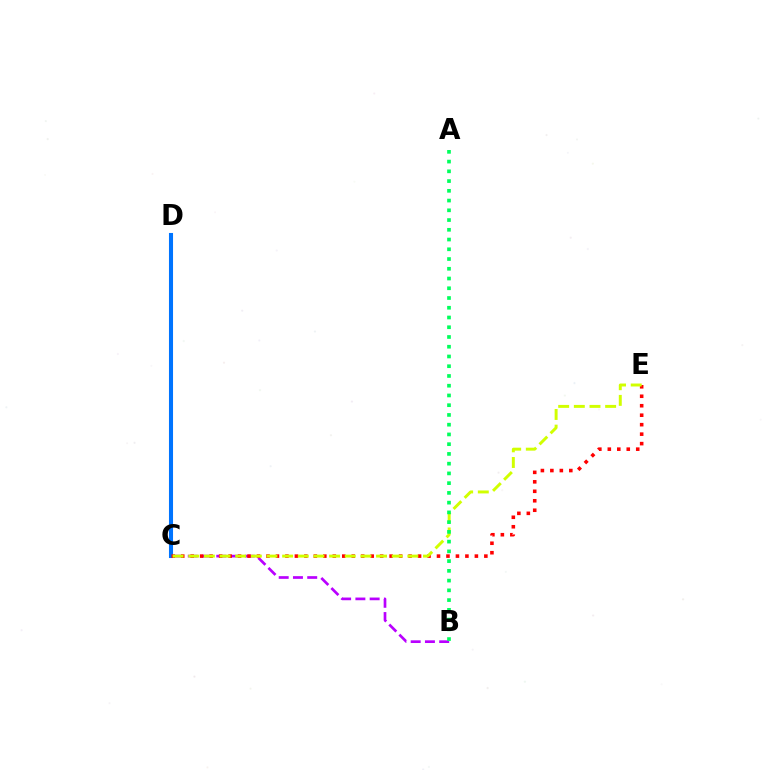{('B', 'C'): [{'color': '#b900ff', 'line_style': 'dashed', 'thickness': 1.94}], ('C', 'D'): [{'color': '#0074ff', 'line_style': 'solid', 'thickness': 2.93}], ('C', 'E'): [{'color': '#ff0000', 'line_style': 'dotted', 'thickness': 2.57}, {'color': '#d1ff00', 'line_style': 'dashed', 'thickness': 2.13}], ('A', 'B'): [{'color': '#00ff5c', 'line_style': 'dotted', 'thickness': 2.65}]}